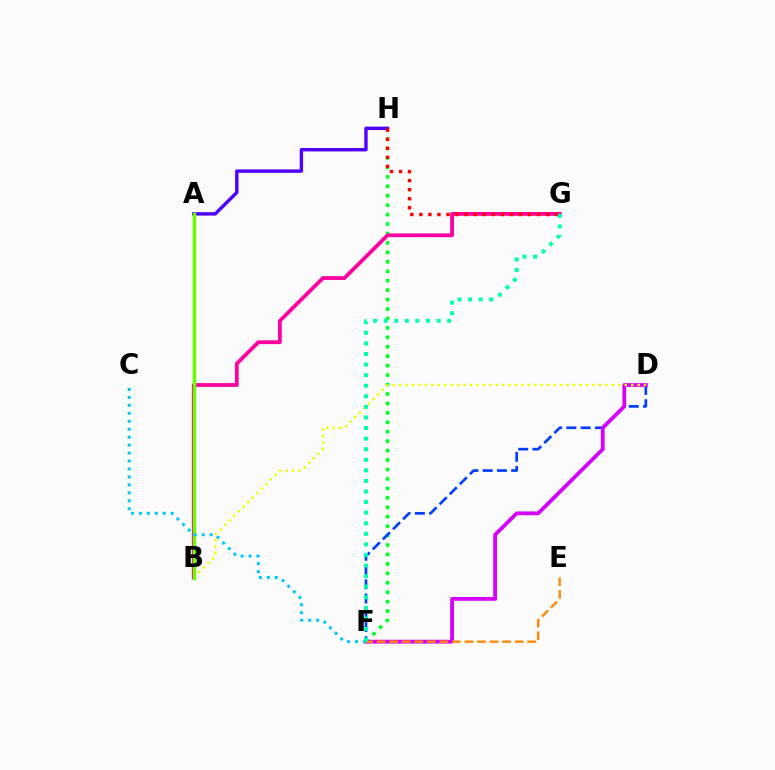{('F', 'H'): [{'color': '#00ff27', 'line_style': 'dotted', 'thickness': 2.56}], ('D', 'F'): [{'color': '#003fff', 'line_style': 'dashed', 'thickness': 1.93}, {'color': '#d600ff', 'line_style': 'solid', 'thickness': 2.73}], ('A', 'H'): [{'color': '#4f00ff', 'line_style': 'solid', 'thickness': 2.45}], ('E', 'F'): [{'color': '#ff8800', 'line_style': 'dashed', 'thickness': 1.7}], ('B', 'G'): [{'color': '#ff00a0', 'line_style': 'solid', 'thickness': 2.73}], ('G', 'H'): [{'color': '#ff0000', 'line_style': 'dotted', 'thickness': 2.46}], ('B', 'D'): [{'color': '#eeff00', 'line_style': 'dotted', 'thickness': 1.75}], ('A', 'B'): [{'color': '#66ff00', 'line_style': 'solid', 'thickness': 2.48}], ('C', 'F'): [{'color': '#00c7ff', 'line_style': 'dotted', 'thickness': 2.16}], ('F', 'G'): [{'color': '#00ffaf', 'line_style': 'dotted', 'thickness': 2.87}]}